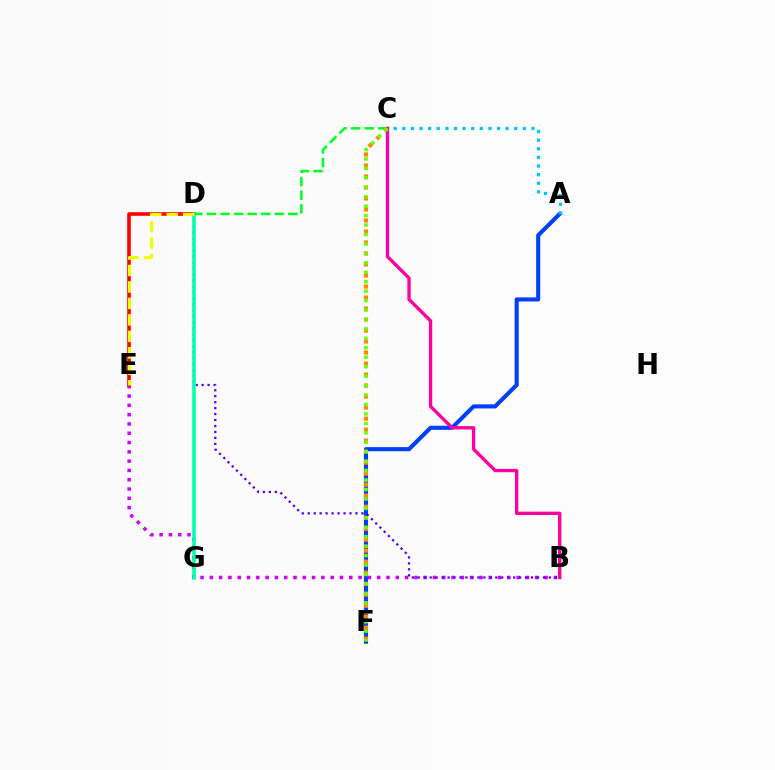{('A', 'F'): [{'color': '#003fff', 'line_style': 'solid', 'thickness': 2.95}], ('C', 'D'): [{'color': '#00ff27', 'line_style': 'dashed', 'thickness': 1.84}], ('B', 'E'): [{'color': '#d600ff', 'line_style': 'dotted', 'thickness': 2.53}], ('D', 'E'): [{'color': '#ff0000', 'line_style': 'solid', 'thickness': 2.58}, {'color': '#eeff00', 'line_style': 'dashed', 'thickness': 2.24}], ('C', 'F'): [{'color': '#ff8800', 'line_style': 'dotted', 'thickness': 2.99}, {'color': '#66ff00', 'line_style': 'dotted', 'thickness': 2.57}], ('B', 'D'): [{'color': '#4f00ff', 'line_style': 'dotted', 'thickness': 1.62}], ('A', 'C'): [{'color': '#00c7ff', 'line_style': 'dotted', 'thickness': 2.34}], ('D', 'G'): [{'color': '#00ffaf', 'line_style': 'solid', 'thickness': 2.56}], ('B', 'C'): [{'color': '#ff00a0', 'line_style': 'solid', 'thickness': 2.4}]}